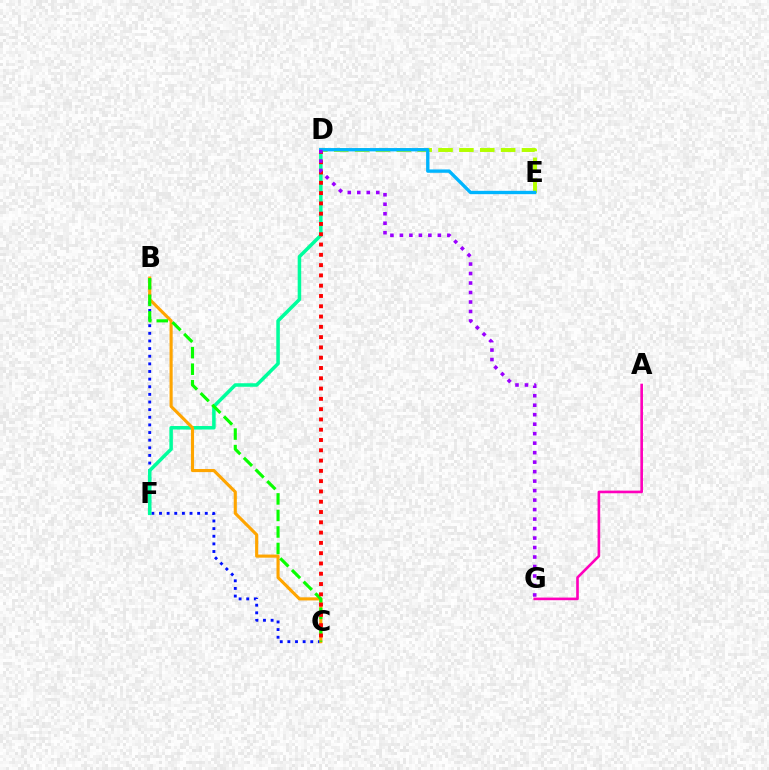{('D', 'E'): [{'color': '#b3ff00', 'line_style': 'dashed', 'thickness': 2.83}, {'color': '#00b5ff', 'line_style': 'solid', 'thickness': 2.4}], ('B', 'C'): [{'color': '#0010ff', 'line_style': 'dotted', 'thickness': 2.07}, {'color': '#ffa500', 'line_style': 'solid', 'thickness': 2.24}, {'color': '#08ff00', 'line_style': 'dashed', 'thickness': 2.24}], ('D', 'F'): [{'color': '#00ff9d', 'line_style': 'solid', 'thickness': 2.54}], ('C', 'D'): [{'color': '#ff0000', 'line_style': 'dotted', 'thickness': 2.8}], ('A', 'G'): [{'color': '#ff00bd', 'line_style': 'solid', 'thickness': 1.89}], ('D', 'G'): [{'color': '#9b00ff', 'line_style': 'dotted', 'thickness': 2.58}]}